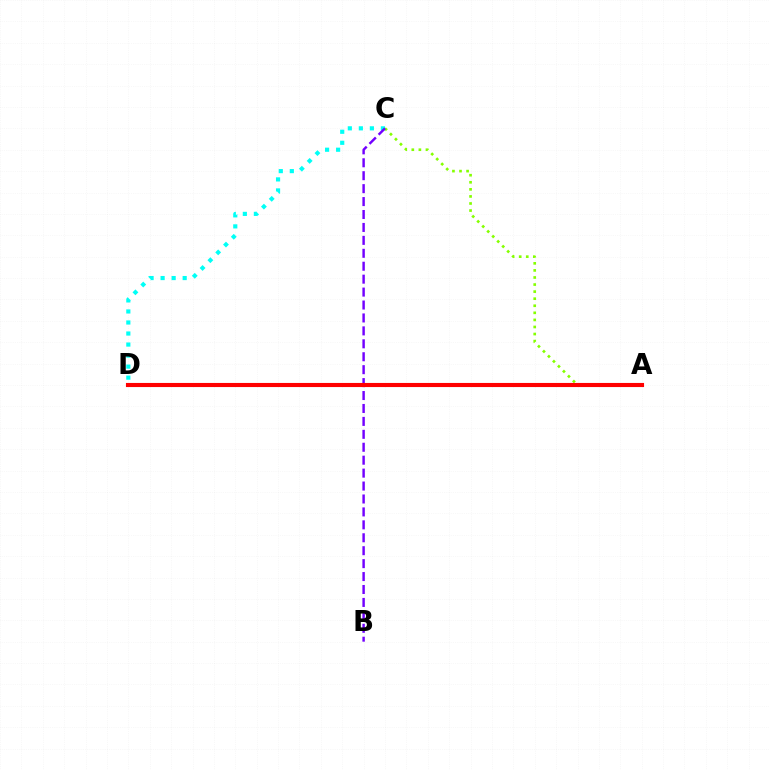{('C', 'D'): [{'color': '#00fff6', 'line_style': 'dotted', 'thickness': 3.0}], ('A', 'C'): [{'color': '#84ff00', 'line_style': 'dotted', 'thickness': 1.92}], ('B', 'C'): [{'color': '#7200ff', 'line_style': 'dashed', 'thickness': 1.76}], ('A', 'D'): [{'color': '#ff0000', 'line_style': 'solid', 'thickness': 2.96}]}